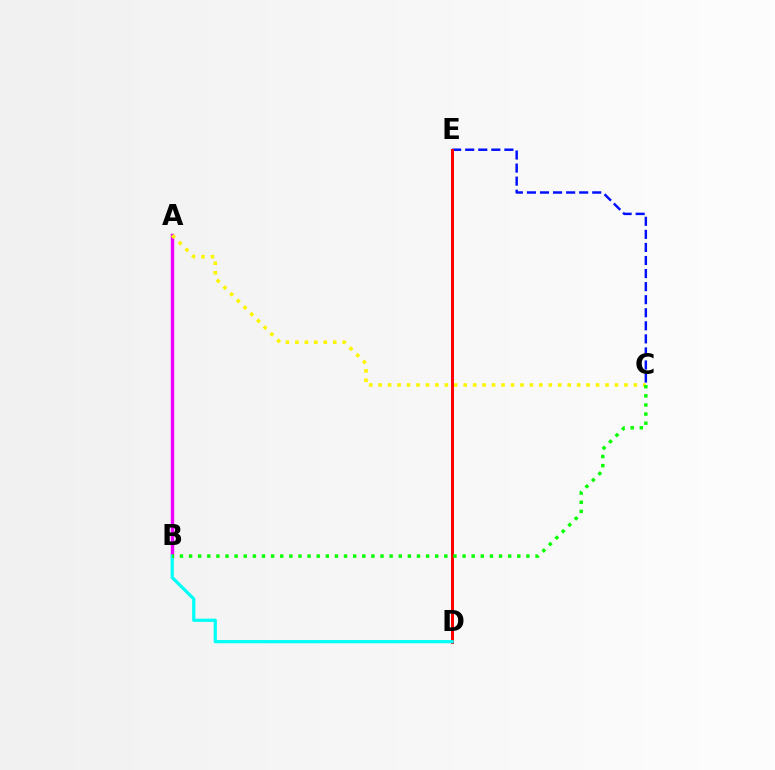{('C', 'E'): [{'color': '#0010ff', 'line_style': 'dashed', 'thickness': 1.77}], ('D', 'E'): [{'color': '#ff0000', 'line_style': 'solid', 'thickness': 2.17}], ('A', 'B'): [{'color': '#ee00ff', 'line_style': 'solid', 'thickness': 2.45}], ('A', 'C'): [{'color': '#fcf500', 'line_style': 'dotted', 'thickness': 2.57}], ('B', 'D'): [{'color': '#00fff6', 'line_style': 'solid', 'thickness': 2.31}], ('B', 'C'): [{'color': '#08ff00', 'line_style': 'dotted', 'thickness': 2.48}]}